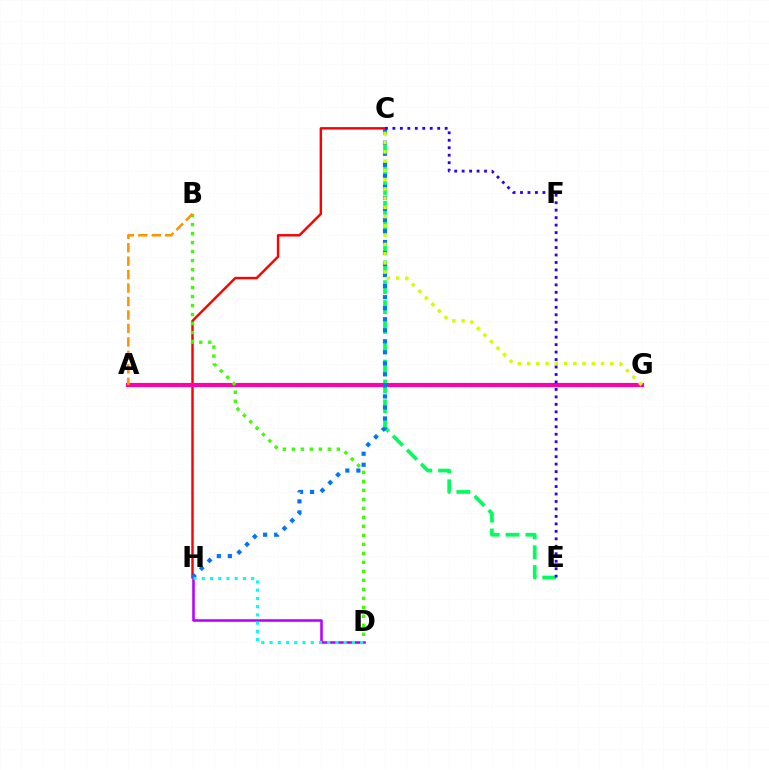{('C', 'E'): [{'color': '#00ff5c', 'line_style': 'dashed', 'thickness': 2.7}, {'color': '#2500ff', 'line_style': 'dotted', 'thickness': 2.03}], ('C', 'H'): [{'color': '#ff0000', 'line_style': 'solid', 'thickness': 1.75}, {'color': '#0074ff', 'line_style': 'dotted', 'thickness': 3.0}], ('A', 'G'): [{'color': '#ff00ac', 'line_style': 'solid', 'thickness': 2.98}], ('D', 'H'): [{'color': '#b900ff', 'line_style': 'solid', 'thickness': 1.85}, {'color': '#00fff6', 'line_style': 'dotted', 'thickness': 2.24}], ('C', 'G'): [{'color': '#d1ff00', 'line_style': 'dotted', 'thickness': 2.51}], ('B', 'D'): [{'color': '#3dff00', 'line_style': 'dotted', 'thickness': 2.44}], ('A', 'B'): [{'color': '#ff9400', 'line_style': 'dashed', 'thickness': 1.83}]}